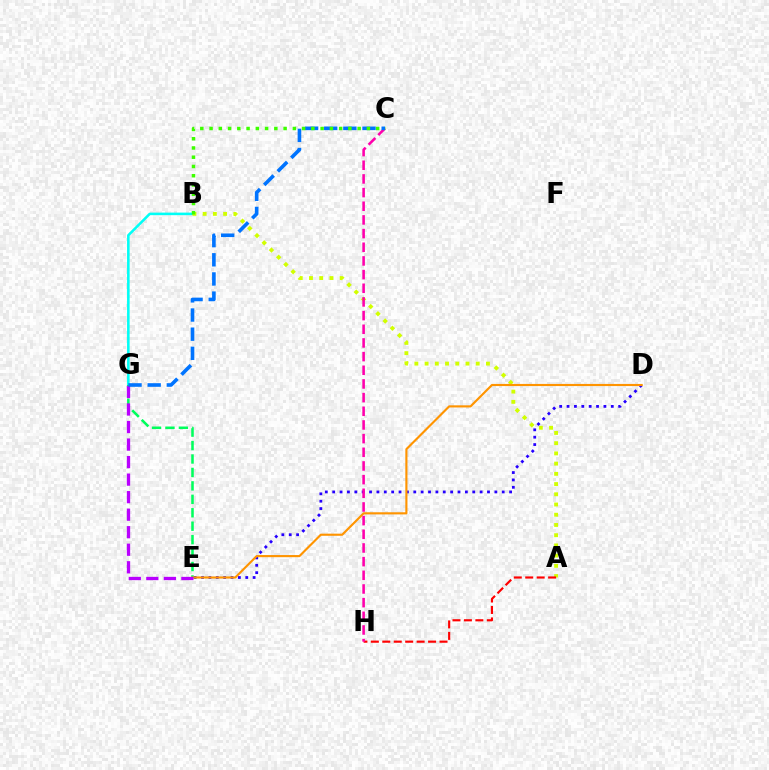{('B', 'G'): [{'color': '#00fff6', 'line_style': 'solid', 'thickness': 1.85}], ('A', 'B'): [{'color': '#d1ff00', 'line_style': 'dotted', 'thickness': 2.78}], ('D', 'E'): [{'color': '#2500ff', 'line_style': 'dotted', 'thickness': 2.0}, {'color': '#ff9400', 'line_style': 'solid', 'thickness': 1.54}], ('E', 'G'): [{'color': '#00ff5c', 'line_style': 'dashed', 'thickness': 1.83}, {'color': '#b900ff', 'line_style': 'dashed', 'thickness': 2.38}], ('A', 'H'): [{'color': '#ff0000', 'line_style': 'dashed', 'thickness': 1.55}], ('C', 'H'): [{'color': '#ff00ac', 'line_style': 'dashed', 'thickness': 1.86}], ('C', 'G'): [{'color': '#0074ff', 'line_style': 'dashed', 'thickness': 2.6}], ('B', 'C'): [{'color': '#3dff00', 'line_style': 'dotted', 'thickness': 2.51}]}